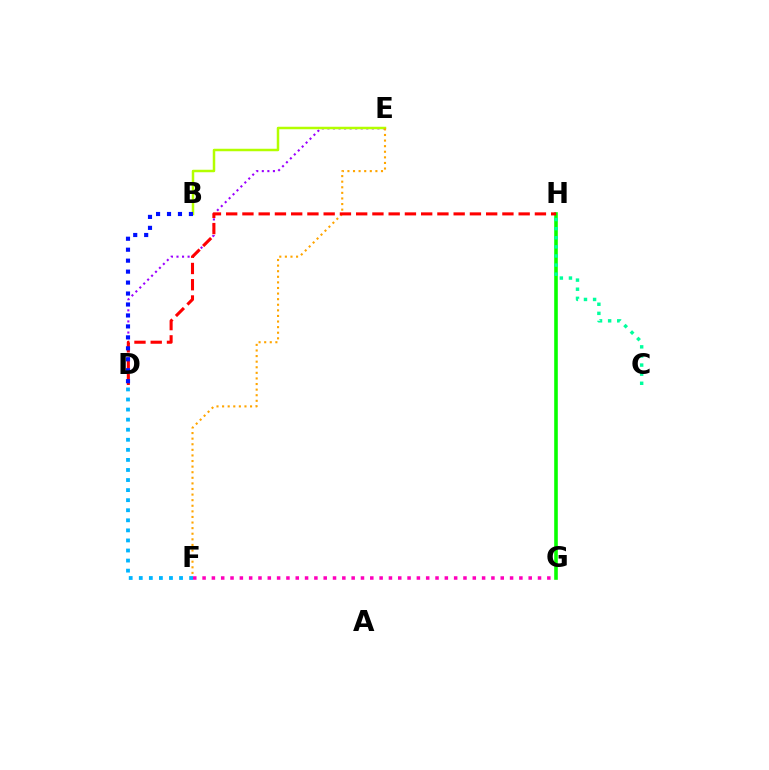{('D', 'E'): [{'color': '#9b00ff', 'line_style': 'dotted', 'thickness': 1.51}], ('B', 'E'): [{'color': '#b3ff00', 'line_style': 'solid', 'thickness': 1.79}], ('G', 'H'): [{'color': '#08ff00', 'line_style': 'solid', 'thickness': 2.59}], ('F', 'G'): [{'color': '#ff00bd', 'line_style': 'dotted', 'thickness': 2.53}], ('E', 'F'): [{'color': '#ffa500', 'line_style': 'dotted', 'thickness': 1.52}], ('C', 'H'): [{'color': '#00ff9d', 'line_style': 'dotted', 'thickness': 2.47}], ('D', 'H'): [{'color': '#ff0000', 'line_style': 'dashed', 'thickness': 2.21}], ('D', 'F'): [{'color': '#00b5ff', 'line_style': 'dotted', 'thickness': 2.74}], ('B', 'D'): [{'color': '#0010ff', 'line_style': 'dotted', 'thickness': 2.98}]}